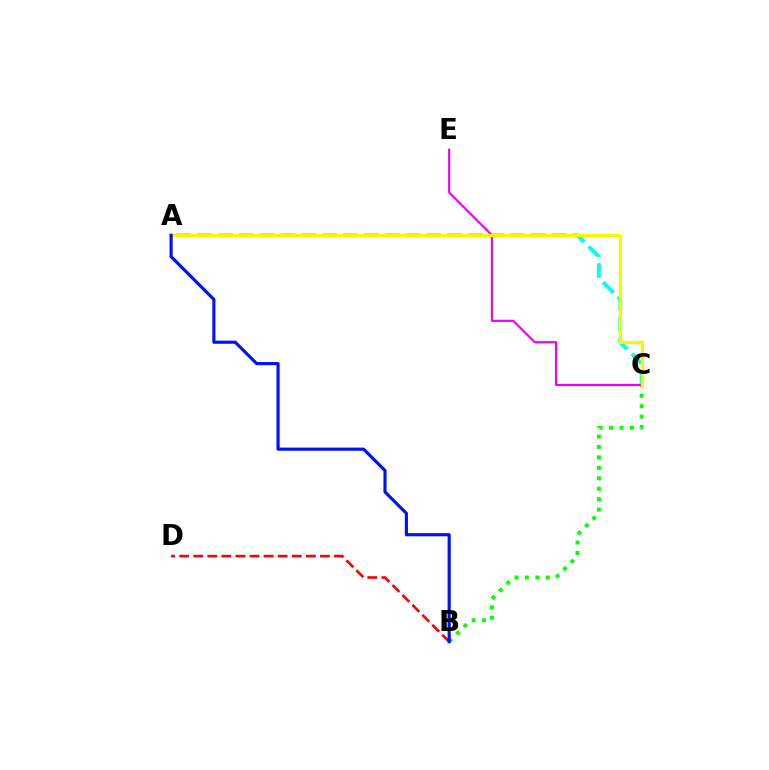{('B', 'C'): [{'color': '#08ff00', 'line_style': 'dotted', 'thickness': 2.84}], ('A', 'C'): [{'color': '#00fff6', 'line_style': 'dashed', 'thickness': 2.83}, {'color': '#fcf500', 'line_style': 'solid', 'thickness': 2.38}], ('C', 'E'): [{'color': '#ee00ff', 'line_style': 'solid', 'thickness': 1.56}], ('B', 'D'): [{'color': '#ff0000', 'line_style': 'dashed', 'thickness': 1.91}], ('A', 'B'): [{'color': '#0010ff', 'line_style': 'solid', 'thickness': 2.27}]}